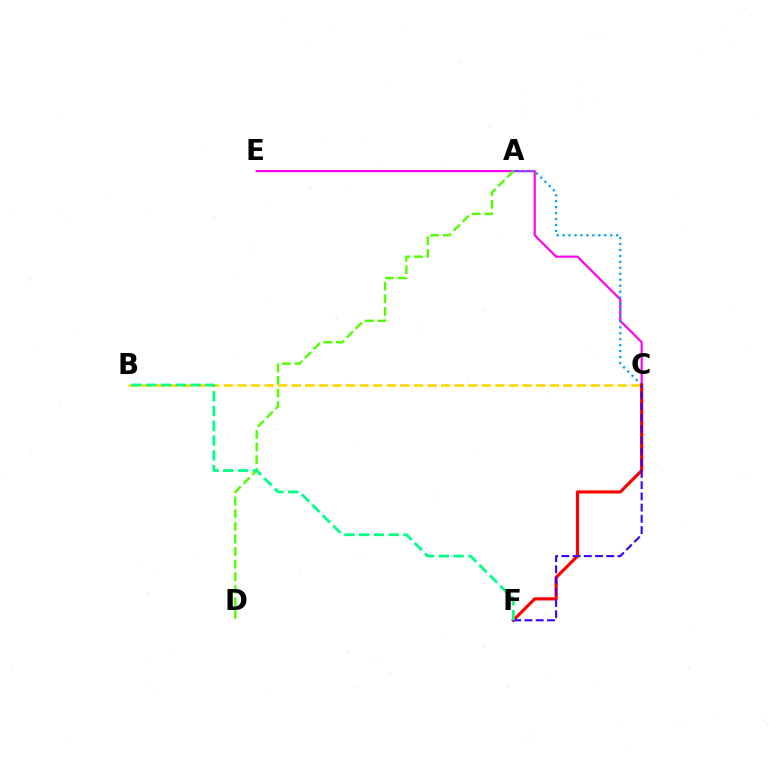{('C', 'E'): [{'color': '#ff00ed', 'line_style': 'solid', 'thickness': 1.56}], ('A', 'D'): [{'color': '#4fff00', 'line_style': 'dashed', 'thickness': 1.71}], ('A', 'C'): [{'color': '#009eff', 'line_style': 'dotted', 'thickness': 1.62}], ('B', 'C'): [{'color': '#ffd500', 'line_style': 'dashed', 'thickness': 1.85}], ('C', 'F'): [{'color': '#ff0000', 'line_style': 'solid', 'thickness': 2.28}, {'color': '#3700ff', 'line_style': 'dashed', 'thickness': 1.53}], ('B', 'F'): [{'color': '#00ff86', 'line_style': 'dashed', 'thickness': 2.01}]}